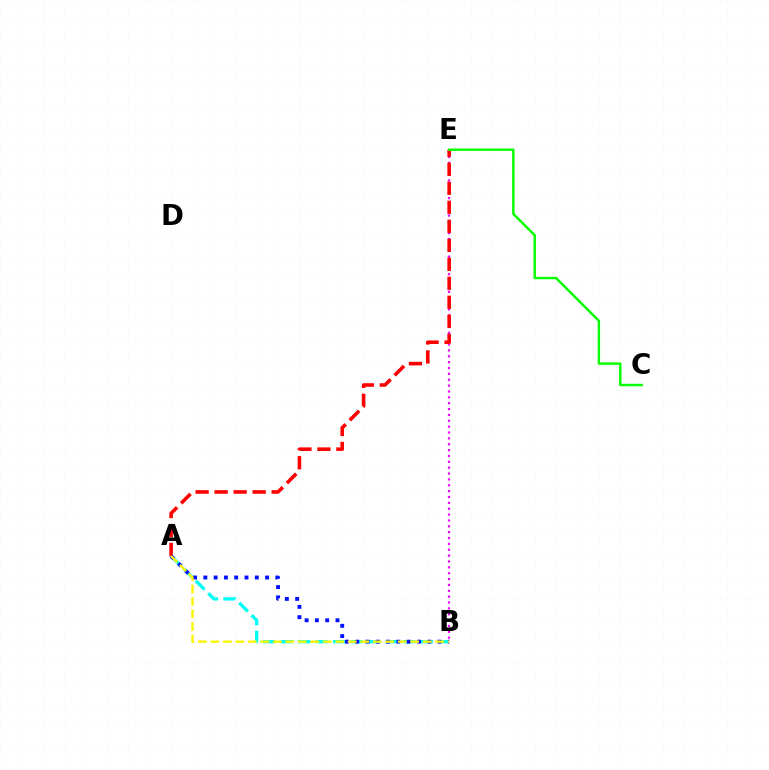{('A', 'B'): [{'color': '#00fff6', 'line_style': 'dashed', 'thickness': 2.38}, {'color': '#0010ff', 'line_style': 'dotted', 'thickness': 2.8}, {'color': '#fcf500', 'line_style': 'dashed', 'thickness': 1.7}], ('B', 'E'): [{'color': '#ee00ff', 'line_style': 'dotted', 'thickness': 1.59}], ('A', 'E'): [{'color': '#ff0000', 'line_style': 'dashed', 'thickness': 2.58}], ('C', 'E'): [{'color': '#08ff00', 'line_style': 'solid', 'thickness': 1.75}]}